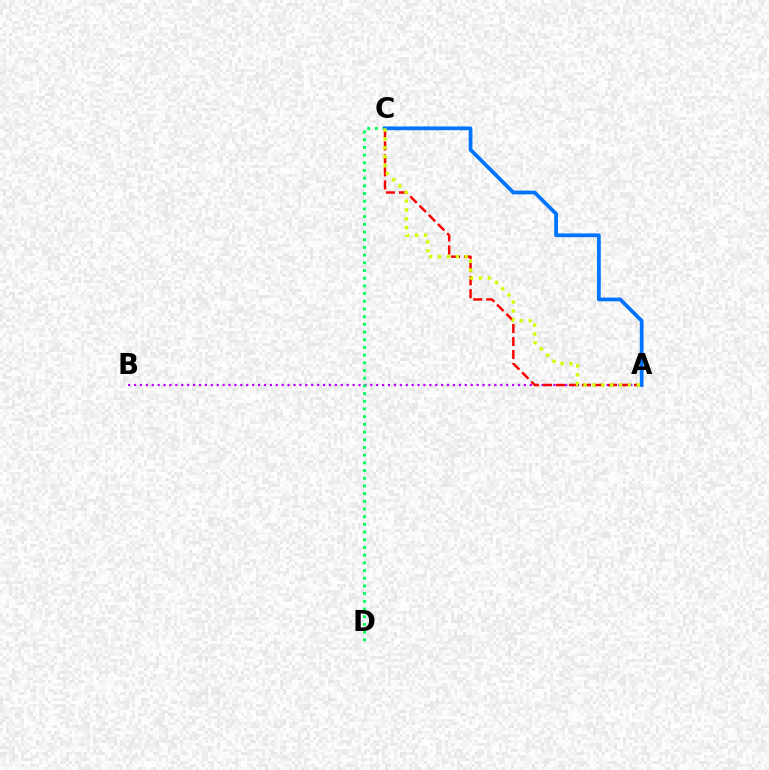{('A', 'B'): [{'color': '#b900ff', 'line_style': 'dotted', 'thickness': 1.6}], ('C', 'D'): [{'color': '#00ff5c', 'line_style': 'dotted', 'thickness': 2.09}], ('A', 'C'): [{'color': '#ff0000', 'line_style': 'dashed', 'thickness': 1.77}, {'color': '#0074ff', 'line_style': 'solid', 'thickness': 2.7}, {'color': '#d1ff00', 'line_style': 'dotted', 'thickness': 2.41}]}